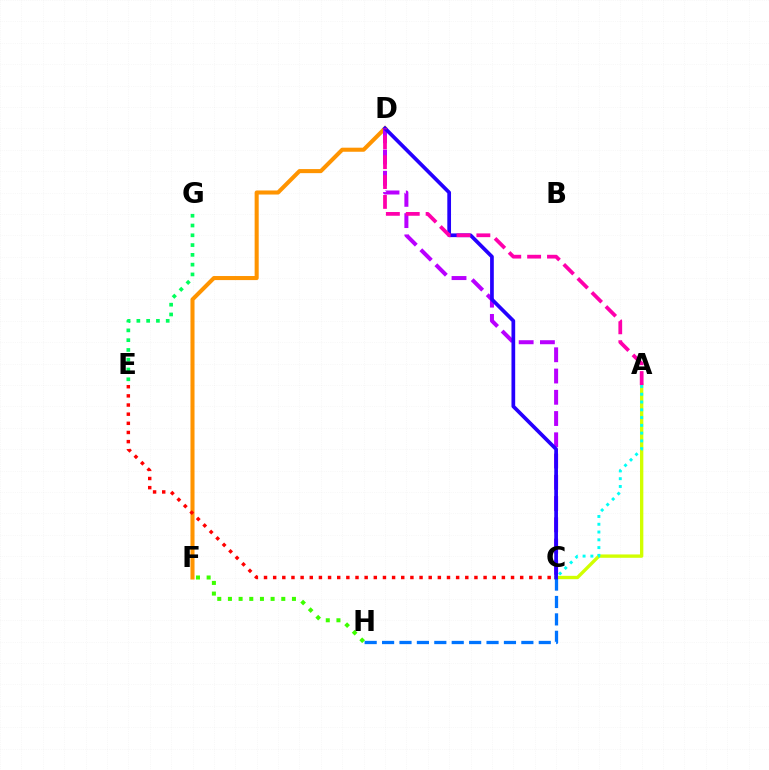{('A', 'C'): [{'color': '#d1ff00', 'line_style': 'solid', 'thickness': 2.41}, {'color': '#00fff6', 'line_style': 'dotted', 'thickness': 2.11}], ('D', 'F'): [{'color': '#ff9400', 'line_style': 'solid', 'thickness': 2.93}], ('C', 'H'): [{'color': '#0074ff', 'line_style': 'dashed', 'thickness': 2.37}], ('C', 'D'): [{'color': '#b900ff', 'line_style': 'dashed', 'thickness': 2.89}, {'color': '#2500ff', 'line_style': 'solid', 'thickness': 2.67}], ('E', 'G'): [{'color': '#00ff5c', 'line_style': 'dotted', 'thickness': 2.66}], ('F', 'H'): [{'color': '#3dff00', 'line_style': 'dotted', 'thickness': 2.9}], ('C', 'E'): [{'color': '#ff0000', 'line_style': 'dotted', 'thickness': 2.49}], ('A', 'D'): [{'color': '#ff00ac', 'line_style': 'dashed', 'thickness': 2.7}]}